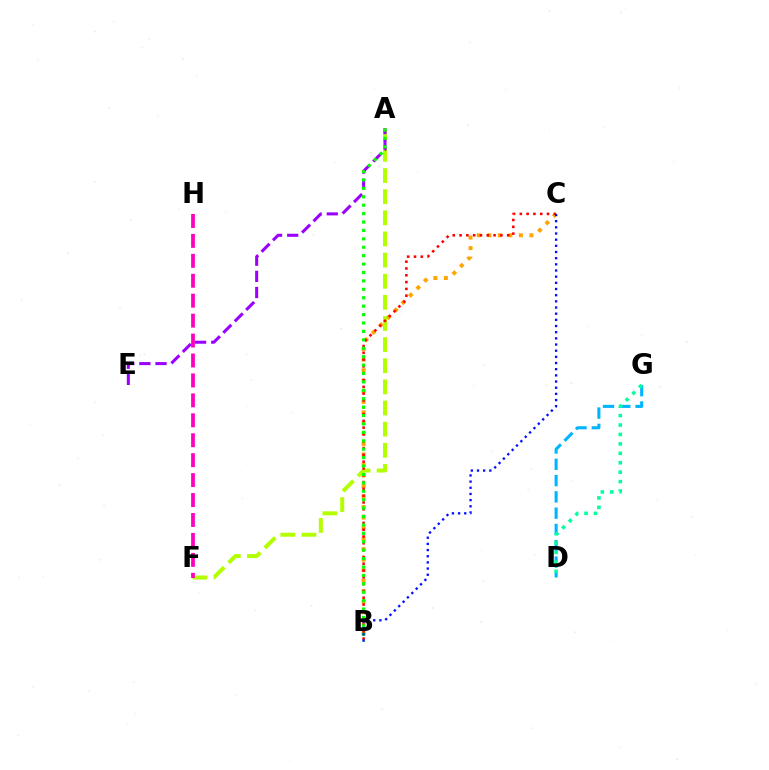{('D', 'G'): [{'color': '#00b5ff', 'line_style': 'dashed', 'thickness': 2.21}, {'color': '#00ff9d', 'line_style': 'dotted', 'thickness': 2.56}], ('B', 'C'): [{'color': '#ffa500', 'line_style': 'dotted', 'thickness': 2.86}, {'color': '#ff0000', 'line_style': 'dotted', 'thickness': 1.85}, {'color': '#0010ff', 'line_style': 'dotted', 'thickness': 1.68}], ('A', 'F'): [{'color': '#b3ff00', 'line_style': 'dashed', 'thickness': 2.87}], ('A', 'E'): [{'color': '#9b00ff', 'line_style': 'dashed', 'thickness': 2.19}], ('A', 'B'): [{'color': '#08ff00', 'line_style': 'dotted', 'thickness': 2.29}], ('F', 'H'): [{'color': '#ff00bd', 'line_style': 'dashed', 'thickness': 2.71}]}